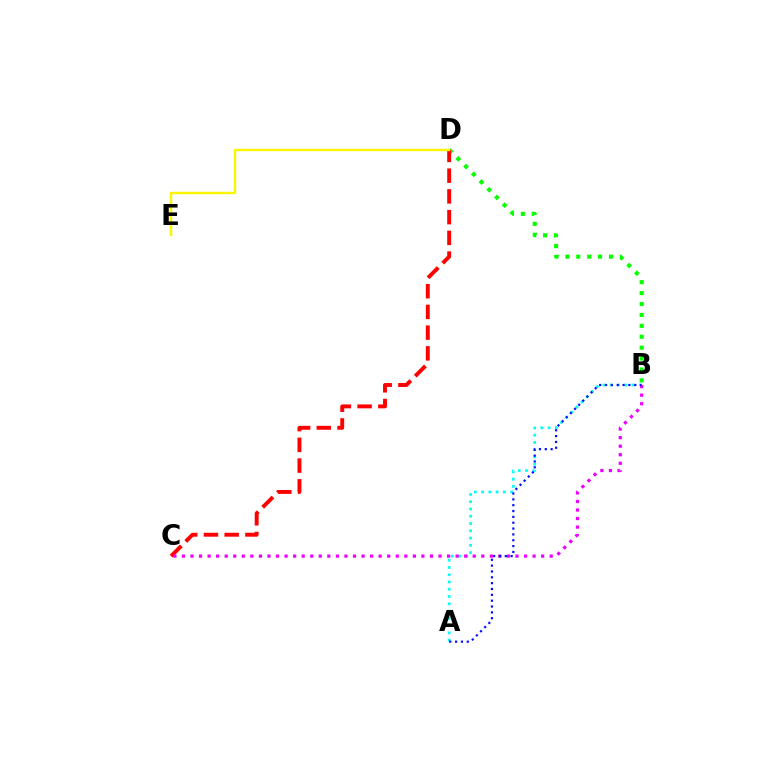{('B', 'D'): [{'color': '#08ff00', 'line_style': 'dotted', 'thickness': 2.96}], ('C', 'D'): [{'color': '#ff0000', 'line_style': 'dashed', 'thickness': 2.82}], ('A', 'B'): [{'color': '#00fff6', 'line_style': 'dotted', 'thickness': 1.97}, {'color': '#0010ff', 'line_style': 'dotted', 'thickness': 1.59}], ('B', 'C'): [{'color': '#ee00ff', 'line_style': 'dotted', 'thickness': 2.32}], ('D', 'E'): [{'color': '#fcf500', 'line_style': 'solid', 'thickness': 1.74}]}